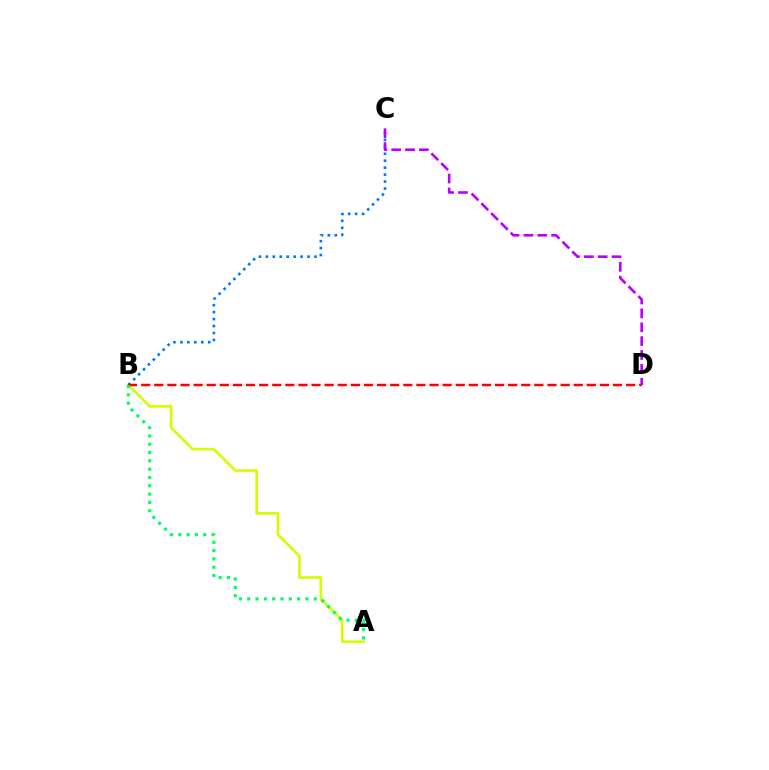{('A', 'B'): [{'color': '#d1ff00', 'line_style': 'solid', 'thickness': 1.87}, {'color': '#00ff5c', 'line_style': 'dotted', 'thickness': 2.26}], ('B', 'C'): [{'color': '#0074ff', 'line_style': 'dotted', 'thickness': 1.89}], ('B', 'D'): [{'color': '#ff0000', 'line_style': 'dashed', 'thickness': 1.78}], ('C', 'D'): [{'color': '#b900ff', 'line_style': 'dashed', 'thickness': 1.88}]}